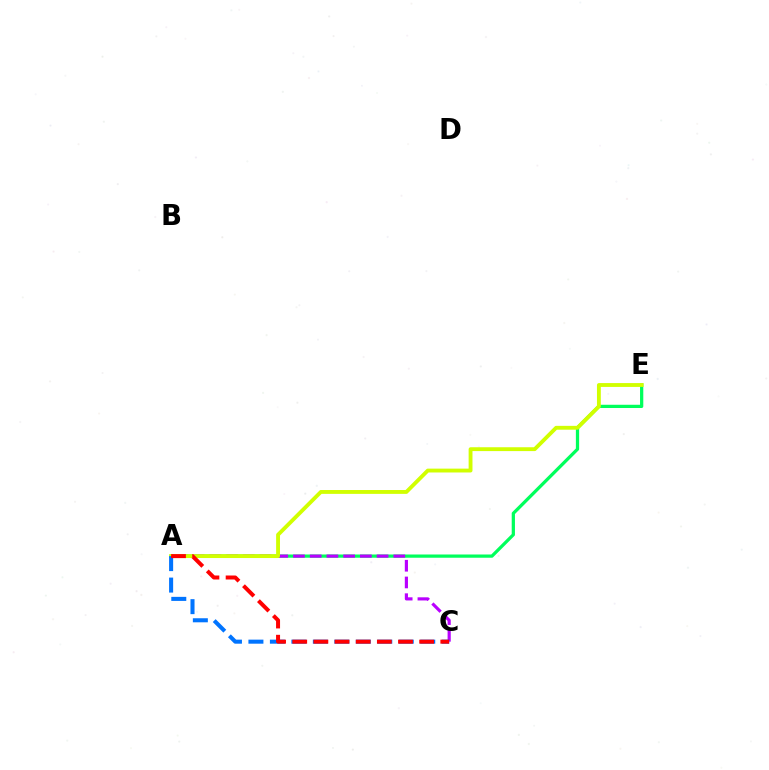{('A', 'E'): [{'color': '#00ff5c', 'line_style': 'solid', 'thickness': 2.34}, {'color': '#d1ff00', 'line_style': 'solid', 'thickness': 2.77}], ('A', 'C'): [{'color': '#b900ff', 'line_style': 'dashed', 'thickness': 2.27}, {'color': '#0074ff', 'line_style': 'dashed', 'thickness': 2.92}, {'color': '#ff0000', 'line_style': 'dashed', 'thickness': 2.87}]}